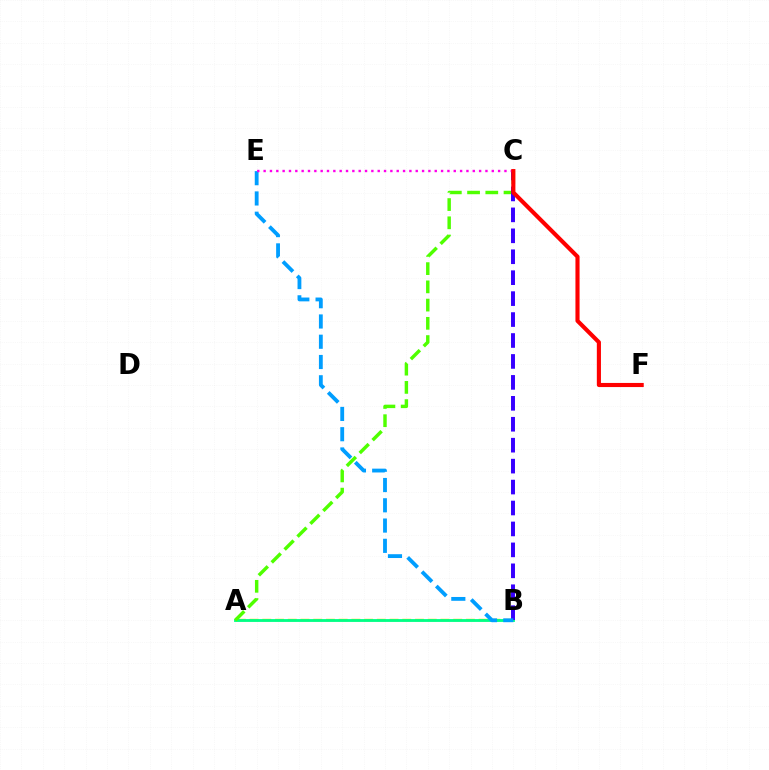{('A', 'B'): [{'color': '#ffd500', 'line_style': 'dashed', 'thickness': 1.73}, {'color': '#00ff86', 'line_style': 'solid', 'thickness': 2.04}], ('A', 'C'): [{'color': '#4fff00', 'line_style': 'dashed', 'thickness': 2.48}], ('B', 'C'): [{'color': '#3700ff', 'line_style': 'dashed', 'thickness': 2.84}], ('B', 'E'): [{'color': '#009eff', 'line_style': 'dashed', 'thickness': 2.75}], ('C', 'E'): [{'color': '#ff00ed', 'line_style': 'dotted', 'thickness': 1.72}], ('C', 'F'): [{'color': '#ff0000', 'line_style': 'solid', 'thickness': 2.97}]}